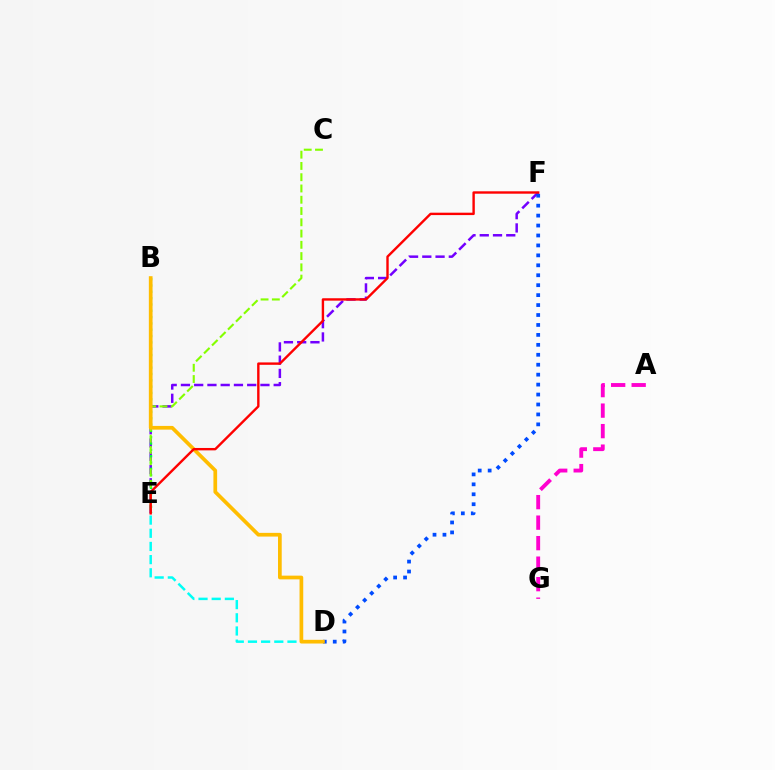{('E', 'F'): [{'color': '#7200ff', 'line_style': 'dashed', 'thickness': 1.8}, {'color': '#ff0000', 'line_style': 'solid', 'thickness': 1.72}], ('D', 'E'): [{'color': '#00fff6', 'line_style': 'dashed', 'thickness': 1.79}], ('B', 'E'): [{'color': '#00ff39', 'line_style': 'dotted', 'thickness': 1.72}], ('D', 'F'): [{'color': '#004bff', 'line_style': 'dotted', 'thickness': 2.7}], ('A', 'G'): [{'color': '#ff00cf', 'line_style': 'dashed', 'thickness': 2.79}], ('C', 'E'): [{'color': '#84ff00', 'line_style': 'dashed', 'thickness': 1.53}], ('B', 'D'): [{'color': '#ffbd00', 'line_style': 'solid', 'thickness': 2.67}]}